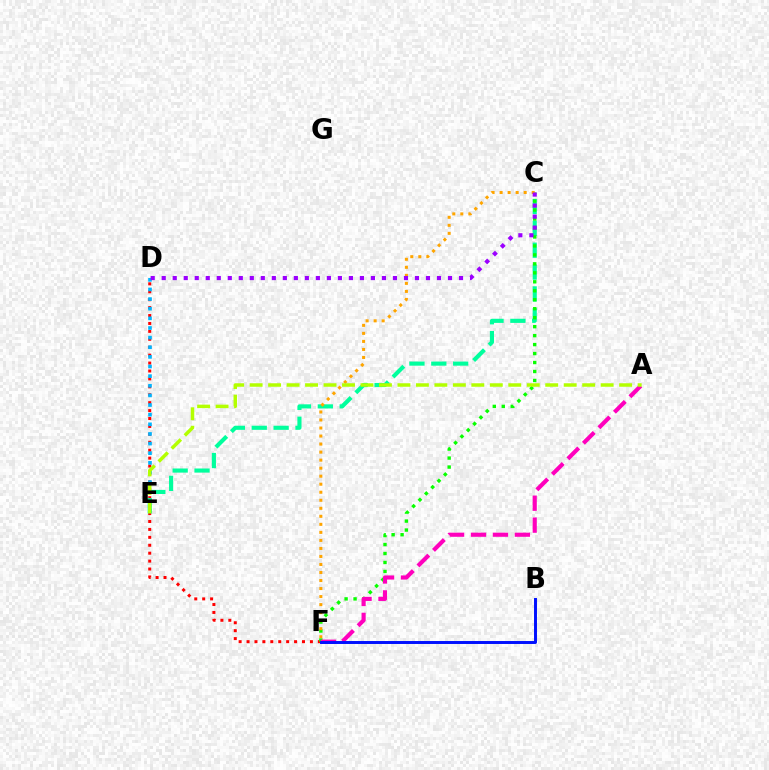{('D', 'F'): [{'color': '#ff0000', 'line_style': 'dotted', 'thickness': 2.15}], ('D', 'E'): [{'color': '#00b5ff', 'line_style': 'dotted', 'thickness': 2.62}], ('C', 'E'): [{'color': '#00ff9d', 'line_style': 'dashed', 'thickness': 2.97}], ('C', 'F'): [{'color': '#08ff00', 'line_style': 'dotted', 'thickness': 2.44}, {'color': '#ffa500', 'line_style': 'dotted', 'thickness': 2.18}], ('A', 'F'): [{'color': '#ff00bd', 'line_style': 'dashed', 'thickness': 2.98}], ('B', 'F'): [{'color': '#0010ff', 'line_style': 'solid', 'thickness': 2.13}], ('C', 'D'): [{'color': '#9b00ff', 'line_style': 'dotted', 'thickness': 2.99}], ('A', 'E'): [{'color': '#b3ff00', 'line_style': 'dashed', 'thickness': 2.51}]}